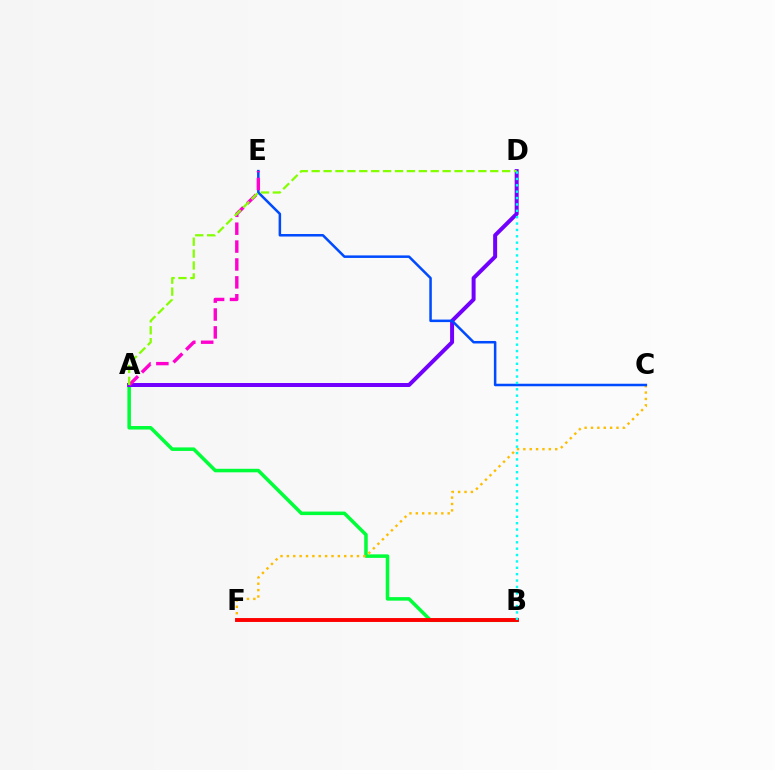{('A', 'B'): [{'color': '#00ff39', 'line_style': 'solid', 'thickness': 2.54}], ('A', 'D'): [{'color': '#7200ff', 'line_style': 'solid', 'thickness': 2.87}, {'color': '#84ff00', 'line_style': 'dashed', 'thickness': 1.62}], ('C', 'F'): [{'color': '#ffbd00', 'line_style': 'dotted', 'thickness': 1.73}], ('C', 'E'): [{'color': '#004bff', 'line_style': 'solid', 'thickness': 1.82}], ('A', 'E'): [{'color': '#ff00cf', 'line_style': 'dashed', 'thickness': 2.43}], ('B', 'F'): [{'color': '#ff0000', 'line_style': 'solid', 'thickness': 2.81}], ('B', 'D'): [{'color': '#00fff6', 'line_style': 'dotted', 'thickness': 1.73}]}